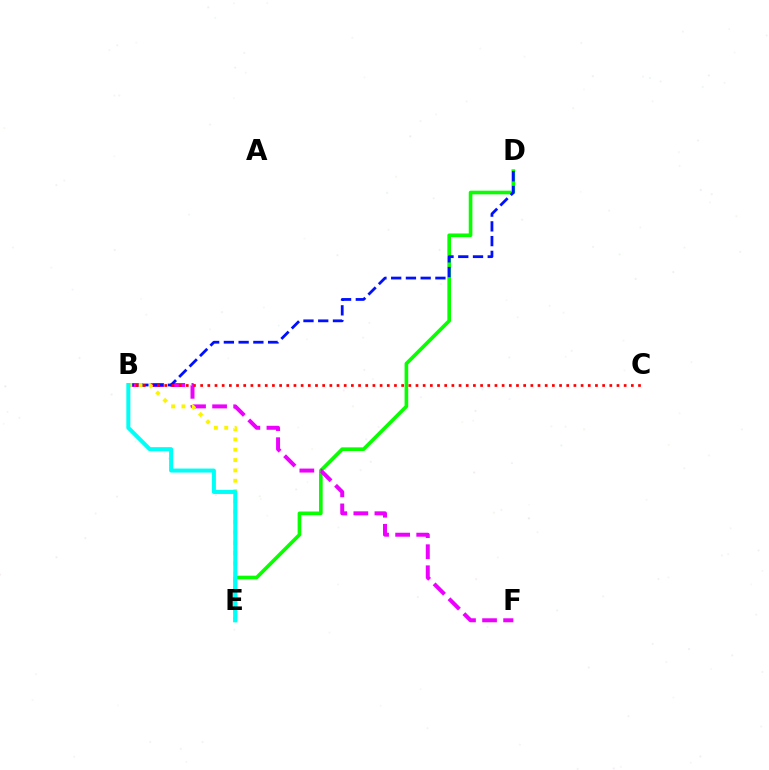{('D', 'E'): [{'color': '#08ff00', 'line_style': 'solid', 'thickness': 2.62}], ('B', 'F'): [{'color': '#ee00ff', 'line_style': 'dashed', 'thickness': 2.86}], ('B', 'D'): [{'color': '#0010ff', 'line_style': 'dashed', 'thickness': 2.0}], ('B', 'C'): [{'color': '#ff0000', 'line_style': 'dotted', 'thickness': 1.95}], ('B', 'E'): [{'color': '#fcf500', 'line_style': 'dotted', 'thickness': 2.81}, {'color': '#00fff6', 'line_style': 'solid', 'thickness': 2.88}]}